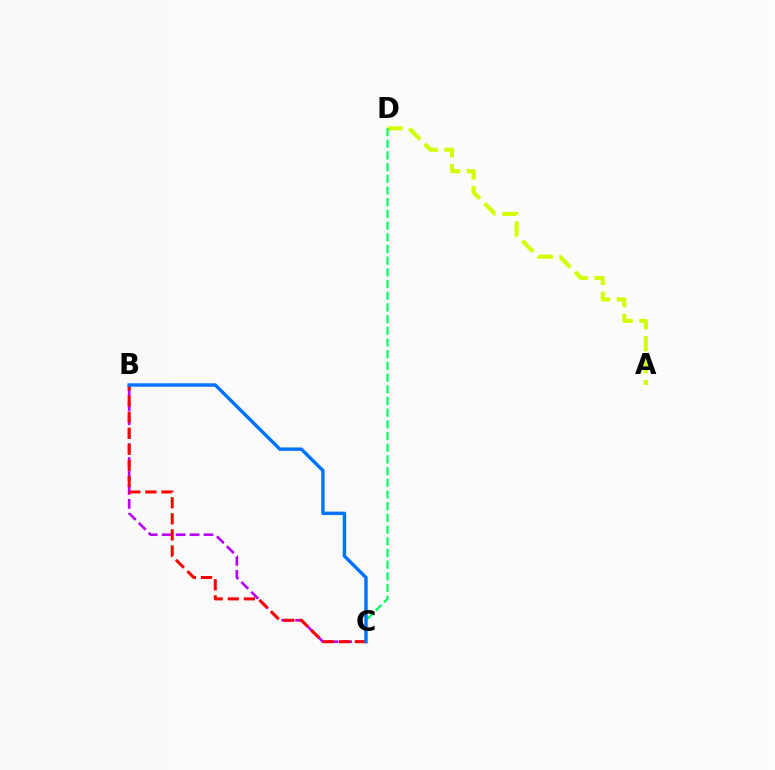{('A', 'D'): [{'color': '#d1ff00', 'line_style': 'dashed', 'thickness': 2.97}], ('B', 'C'): [{'color': '#b900ff', 'line_style': 'dashed', 'thickness': 1.9}, {'color': '#ff0000', 'line_style': 'dashed', 'thickness': 2.18}, {'color': '#0074ff', 'line_style': 'solid', 'thickness': 2.46}], ('C', 'D'): [{'color': '#00ff5c', 'line_style': 'dashed', 'thickness': 1.59}]}